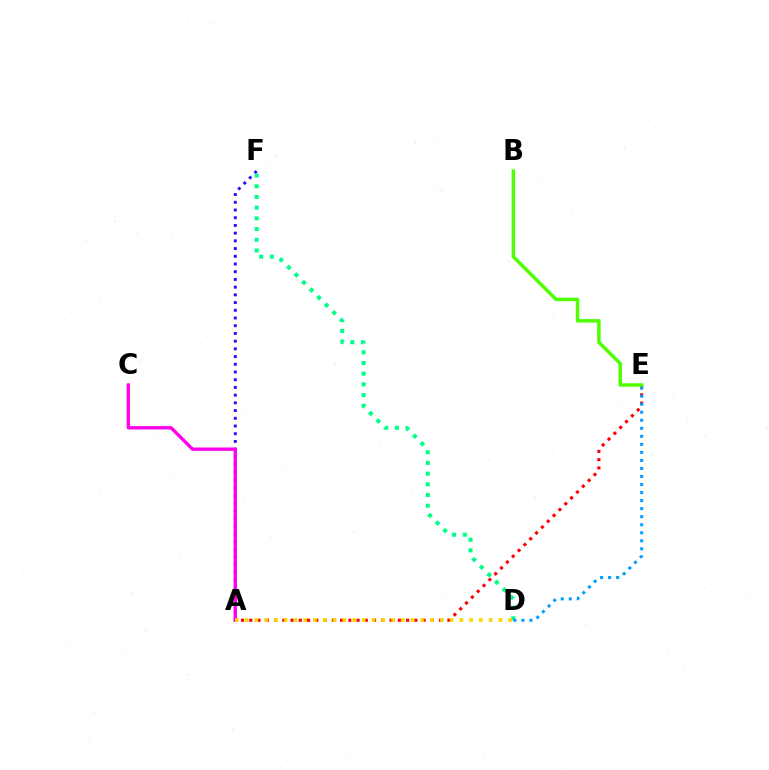{('A', 'F'): [{'color': '#3700ff', 'line_style': 'dotted', 'thickness': 2.1}], ('A', 'E'): [{'color': '#ff0000', 'line_style': 'dotted', 'thickness': 2.24}], ('D', 'F'): [{'color': '#00ff86', 'line_style': 'dotted', 'thickness': 2.91}], ('D', 'E'): [{'color': '#009eff', 'line_style': 'dotted', 'thickness': 2.18}], ('A', 'C'): [{'color': '#ff00ed', 'line_style': 'solid', 'thickness': 2.41}], ('A', 'D'): [{'color': '#ffd500', 'line_style': 'dotted', 'thickness': 2.65}], ('B', 'E'): [{'color': '#4fff00', 'line_style': 'solid', 'thickness': 2.49}]}